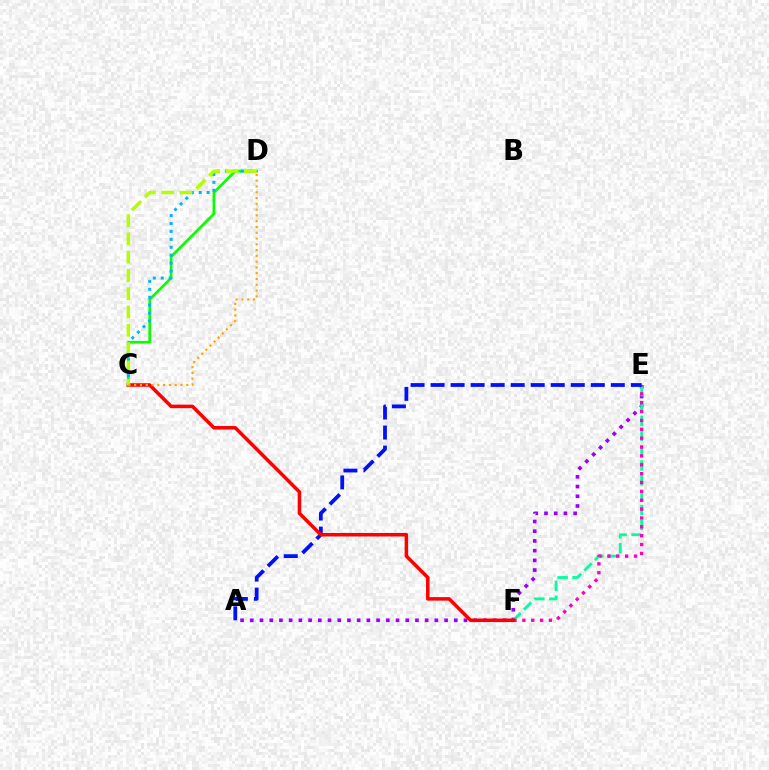{('A', 'E'): [{'color': '#9b00ff', 'line_style': 'dotted', 'thickness': 2.64}, {'color': '#0010ff', 'line_style': 'dashed', 'thickness': 2.72}], ('E', 'F'): [{'color': '#00ff9d', 'line_style': 'dashed', 'thickness': 2.02}, {'color': '#ff00bd', 'line_style': 'dotted', 'thickness': 2.41}], ('C', 'F'): [{'color': '#ff0000', 'line_style': 'solid', 'thickness': 2.53}], ('C', 'D'): [{'color': '#08ff00', 'line_style': 'solid', 'thickness': 1.92}, {'color': '#00b5ff', 'line_style': 'dotted', 'thickness': 2.15}, {'color': '#b3ff00', 'line_style': 'dashed', 'thickness': 2.49}, {'color': '#ffa500', 'line_style': 'dotted', 'thickness': 1.57}]}